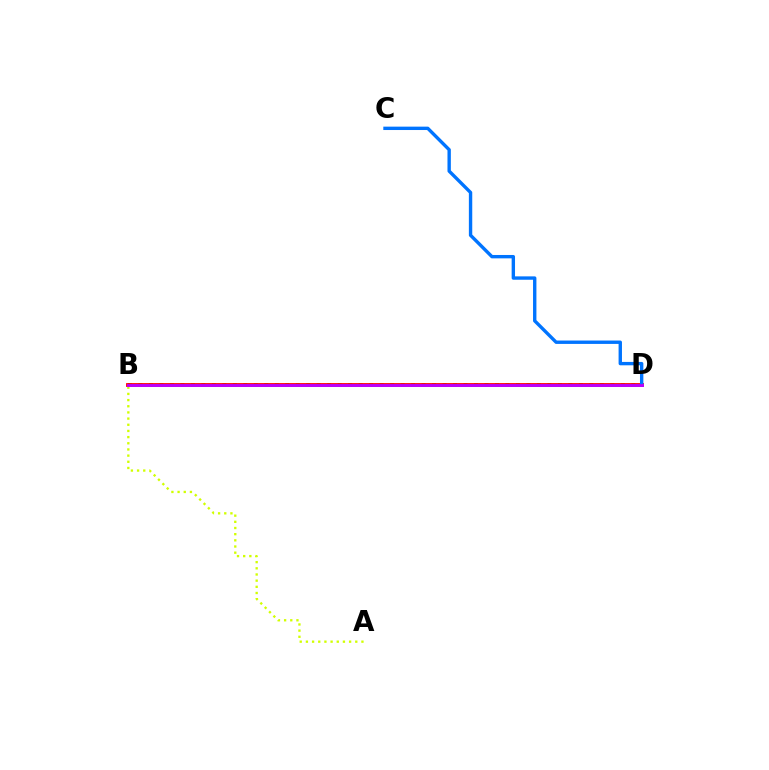{('A', 'B'): [{'color': '#d1ff00', 'line_style': 'dotted', 'thickness': 1.68}], ('B', 'D'): [{'color': '#00ff5c', 'line_style': 'dotted', 'thickness': 2.85}, {'color': '#ff0000', 'line_style': 'solid', 'thickness': 2.75}, {'color': '#b900ff', 'line_style': 'solid', 'thickness': 2.08}], ('C', 'D'): [{'color': '#0074ff', 'line_style': 'solid', 'thickness': 2.43}]}